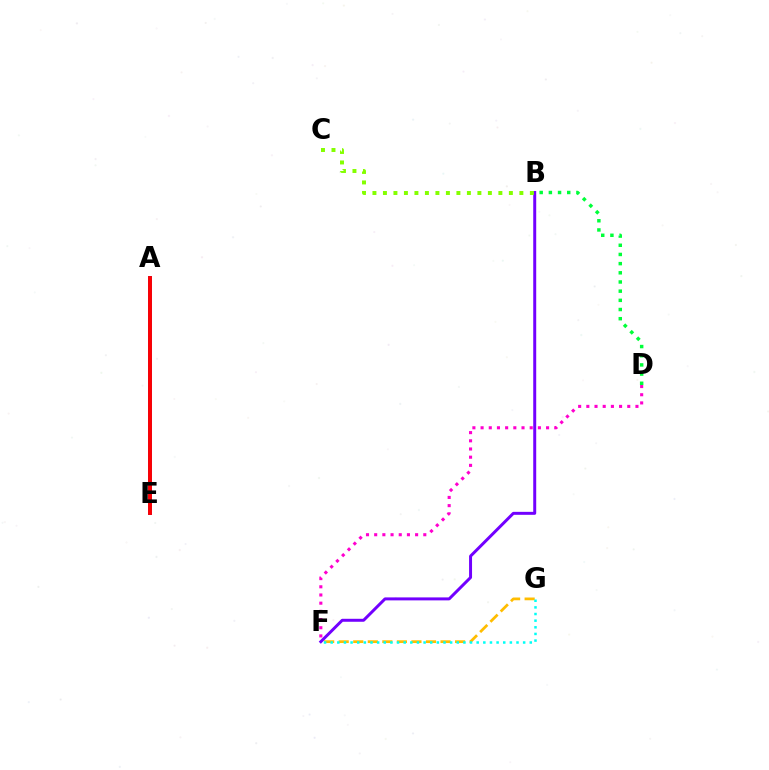{('A', 'E'): [{'color': '#004bff', 'line_style': 'solid', 'thickness': 2.8}, {'color': '#ff0000', 'line_style': 'solid', 'thickness': 2.8}], ('F', 'G'): [{'color': '#ffbd00', 'line_style': 'dashed', 'thickness': 1.98}, {'color': '#00fff6', 'line_style': 'dotted', 'thickness': 1.8}], ('B', 'F'): [{'color': '#7200ff', 'line_style': 'solid', 'thickness': 2.14}], ('B', 'C'): [{'color': '#84ff00', 'line_style': 'dotted', 'thickness': 2.85}], ('D', 'F'): [{'color': '#ff00cf', 'line_style': 'dotted', 'thickness': 2.22}], ('B', 'D'): [{'color': '#00ff39', 'line_style': 'dotted', 'thickness': 2.49}]}